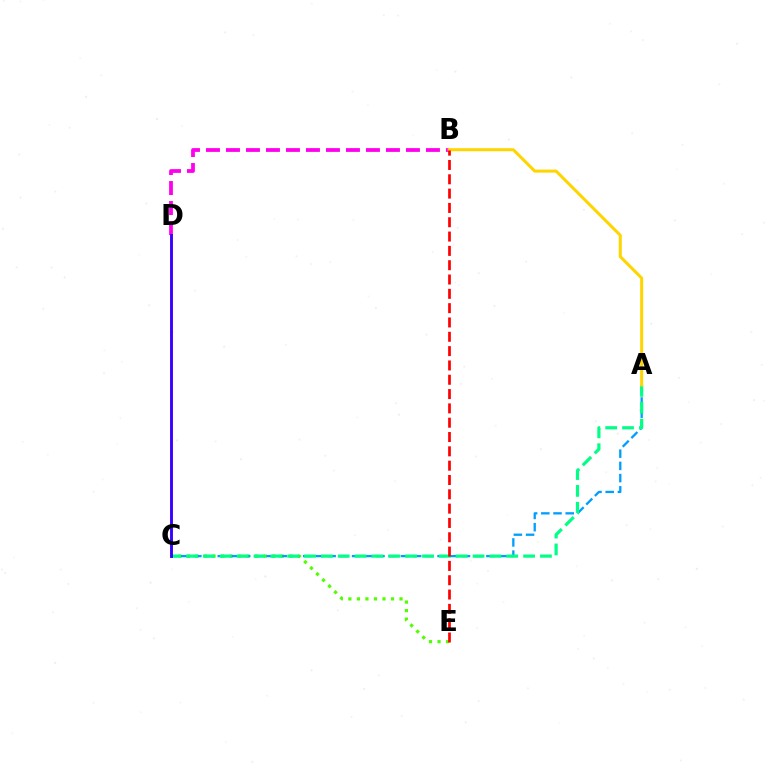{('B', 'D'): [{'color': '#ff00ed', 'line_style': 'dashed', 'thickness': 2.72}], ('C', 'E'): [{'color': '#4fff00', 'line_style': 'dotted', 'thickness': 2.32}], ('A', 'C'): [{'color': '#009eff', 'line_style': 'dashed', 'thickness': 1.66}, {'color': '#00ff86', 'line_style': 'dashed', 'thickness': 2.29}], ('A', 'B'): [{'color': '#ffd500', 'line_style': 'solid', 'thickness': 2.18}], ('C', 'D'): [{'color': '#3700ff', 'line_style': 'solid', 'thickness': 2.07}], ('B', 'E'): [{'color': '#ff0000', 'line_style': 'dashed', 'thickness': 1.95}]}